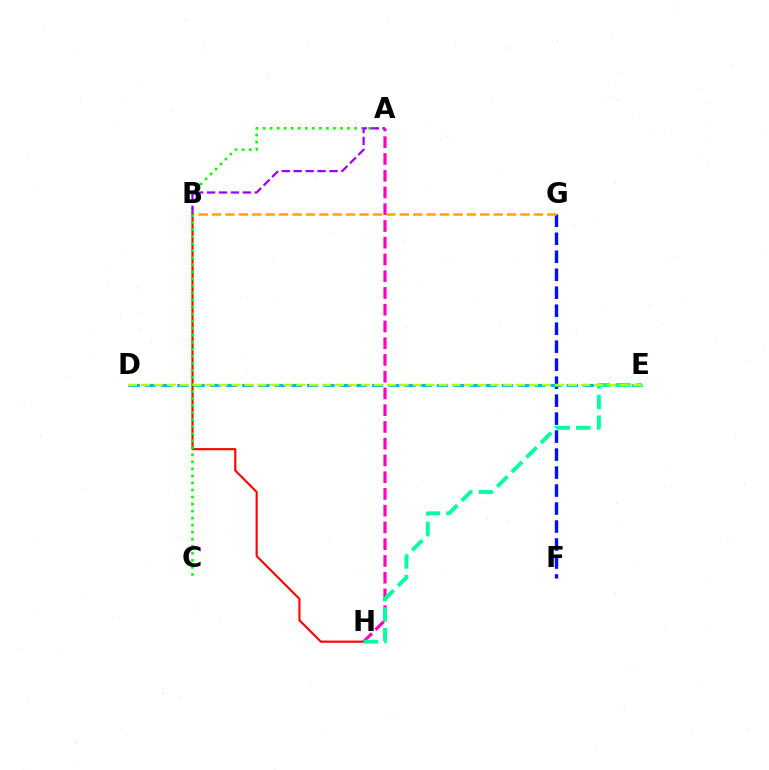{('F', 'G'): [{'color': '#0010ff', 'line_style': 'dashed', 'thickness': 2.44}], ('A', 'H'): [{'color': '#ff00bd', 'line_style': 'dashed', 'thickness': 2.28}], ('D', 'E'): [{'color': '#00b5ff', 'line_style': 'dashed', 'thickness': 2.2}, {'color': '#b3ff00', 'line_style': 'dashed', 'thickness': 1.76}], ('B', 'G'): [{'color': '#ffa500', 'line_style': 'dashed', 'thickness': 1.82}], ('B', 'H'): [{'color': '#ff0000', 'line_style': 'solid', 'thickness': 1.53}], ('E', 'H'): [{'color': '#00ff9d', 'line_style': 'dashed', 'thickness': 2.81}], ('A', 'C'): [{'color': '#08ff00', 'line_style': 'dotted', 'thickness': 1.91}], ('A', 'B'): [{'color': '#9b00ff', 'line_style': 'dashed', 'thickness': 1.62}]}